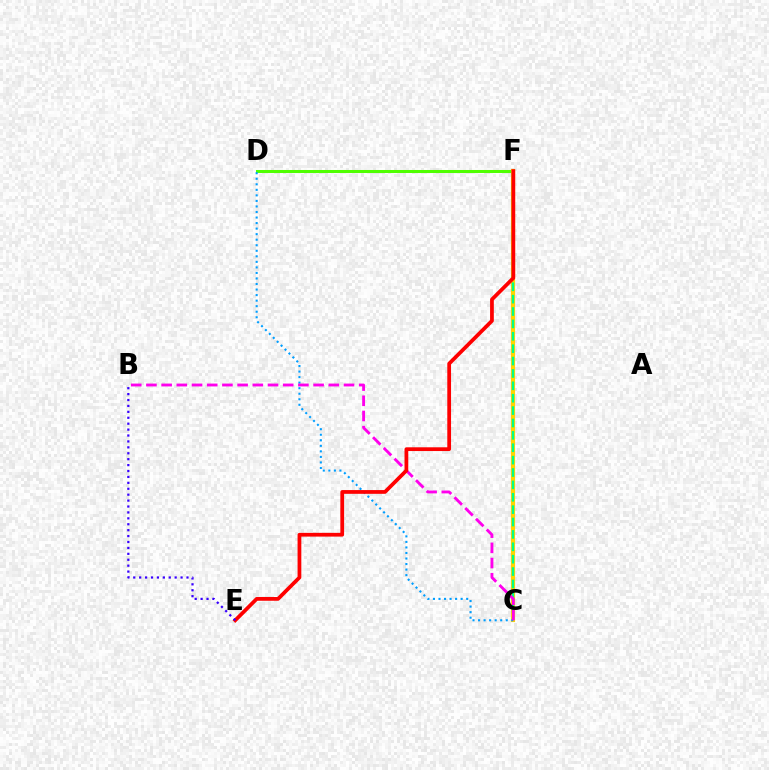{('D', 'F'): [{'color': '#4fff00', 'line_style': 'solid', 'thickness': 2.18}], ('C', 'F'): [{'color': '#ffd500', 'line_style': 'solid', 'thickness': 3.0}, {'color': '#00ff86', 'line_style': 'dashed', 'thickness': 1.68}], ('C', 'D'): [{'color': '#009eff', 'line_style': 'dotted', 'thickness': 1.51}], ('B', 'C'): [{'color': '#ff00ed', 'line_style': 'dashed', 'thickness': 2.06}], ('E', 'F'): [{'color': '#ff0000', 'line_style': 'solid', 'thickness': 2.7}], ('B', 'E'): [{'color': '#3700ff', 'line_style': 'dotted', 'thickness': 1.61}]}